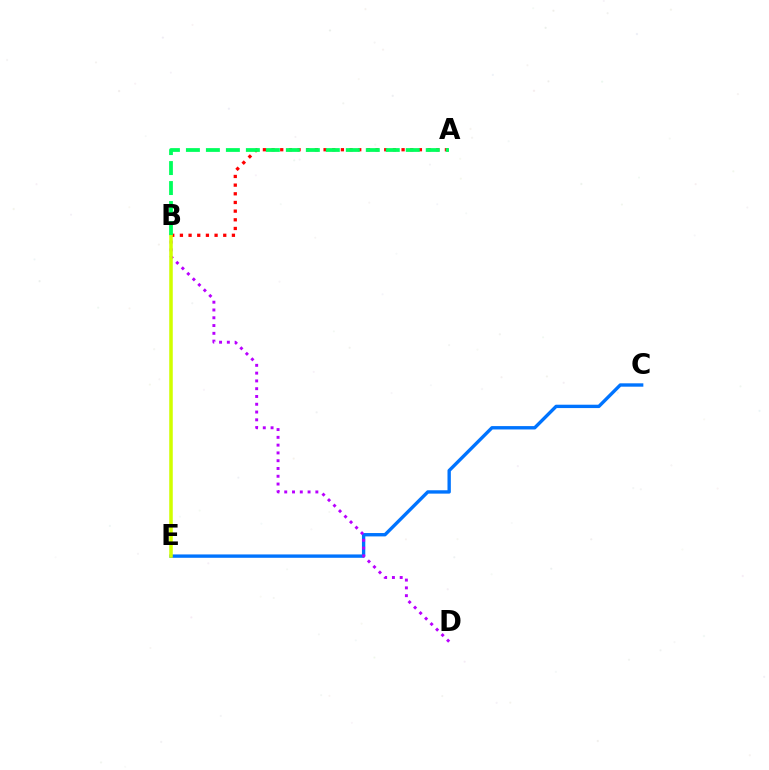{('C', 'E'): [{'color': '#0074ff', 'line_style': 'solid', 'thickness': 2.42}], ('A', 'B'): [{'color': '#ff0000', 'line_style': 'dotted', 'thickness': 2.35}, {'color': '#00ff5c', 'line_style': 'dashed', 'thickness': 2.72}], ('B', 'D'): [{'color': '#b900ff', 'line_style': 'dotted', 'thickness': 2.11}], ('B', 'E'): [{'color': '#d1ff00', 'line_style': 'solid', 'thickness': 2.54}]}